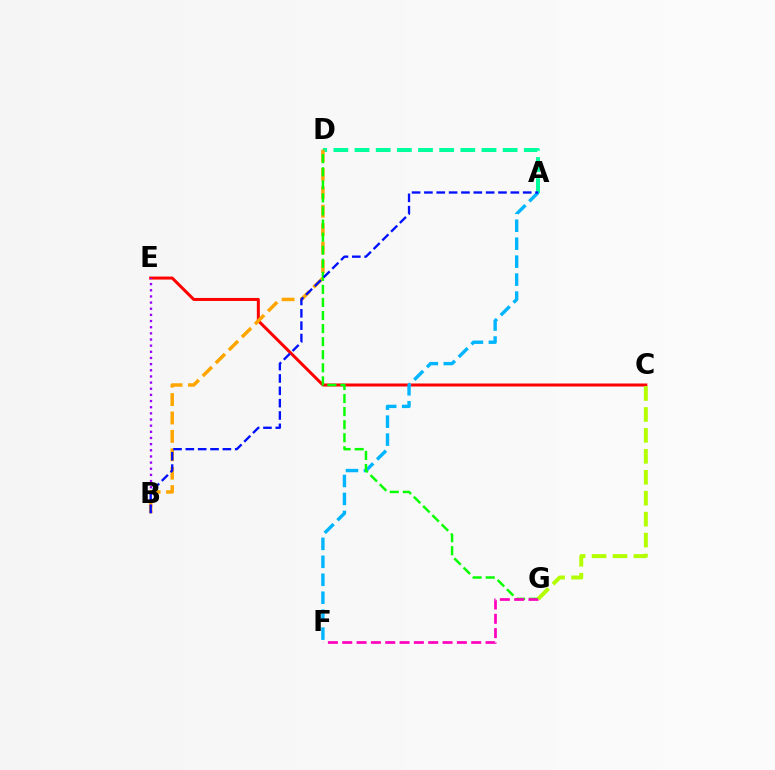{('C', 'E'): [{'color': '#ff0000', 'line_style': 'solid', 'thickness': 2.16}], ('A', 'D'): [{'color': '#00ff9d', 'line_style': 'dashed', 'thickness': 2.87}], ('A', 'F'): [{'color': '#00b5ff', 'line_style': 'dashed', 'thickness': 2.44}], ('B', 'D'): [{'color': '#ffa500', 'line_style': 'dashed', 'thickness': 2.5}], ('B', 'E'): [{'color': '#9b00ff', 'line_style': 'dotted', 'thickness': 1.67}], ('D', 'G'): [{'color': '#08ff00', 'line_style': 'dashed', 'thickness': 1.78}], ('A', 'B'): [{'color': '#0010ff', 'line_style': 'dashed', 'thickness': 1.68}], ('F', 'G'): [{'color': '#ff00bd', 'line_style': 'dashed', 'thickness': 1.95}], ('C', 'G'): [{'color': '#b3ff00', 'line_style': 'dashed', 'thickness': 2.84}]}